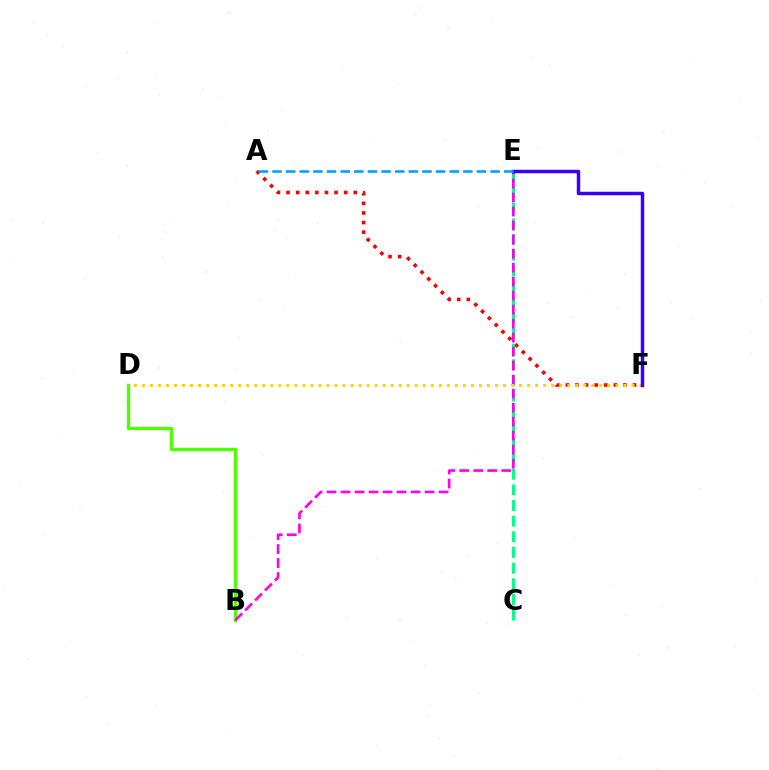{('A', 'F'): [{'color': '#ff0000', 'line_style': 'dotted', 'thickness': 2.61}], ('C', 'E'): [{'color': '#00ff86', 'line_style': 'dashed', 'thickness': 2.13}], ('B', 'D'): [{'color': '#4fff00', 'line_style': 'solid', 'thickness': 2.42}], ('B', 'E'): [{'color': '#ff00ed', 'line_style': 'dashed', 'thickness': 1.9}], ('D', 'F'): [{'color': '#ffd500', 'line_style': 'dotted', 'thickness': 2.18}], ('E', 'F'): [{'color': '#3700ff', 'line_style': 'solid', 'thickness': 2.48}], ('A', 'E'): [{'color': '#009eff', 'line_style': 'dashed', 'thickness': 1.85}]}